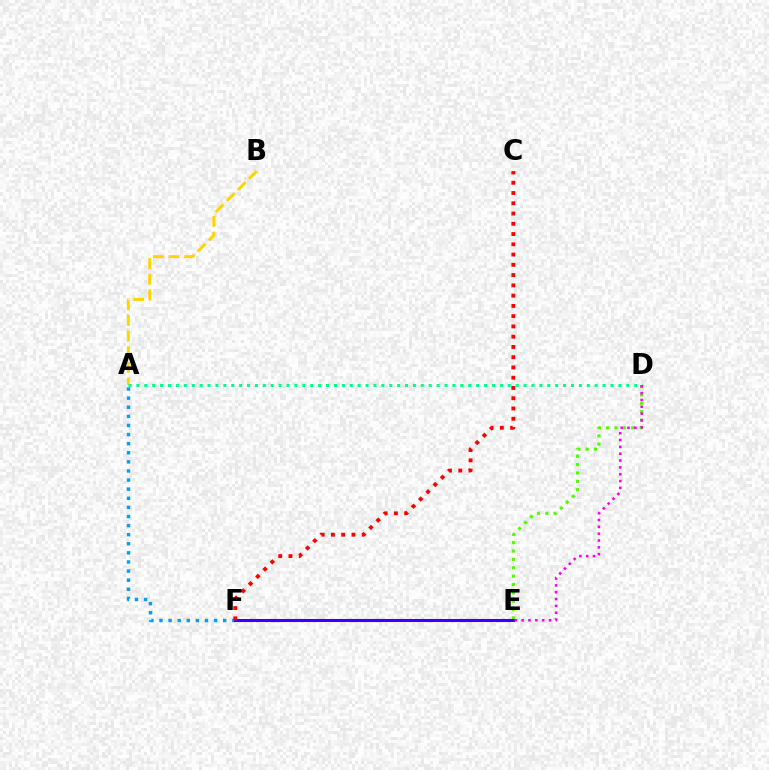{('D', 'E'): [{'color': '#4fff00', 'line_style': 'dotted', 'thickness': 2.27}, {'color': '#ff00ed', 'line_style': 'dotted', 'thickness': 1.86}], ('A', 'F'): [{'color': '#009eff', 'line_style': 'dotted', 'thickness': 2.47}], ('E', 'F'): [{'color': '#3700ff', 'line_style': 'solid', 'thickness': 2.22}], ('A', 'B'): [{'color': '#ffd500', 'line_style': 'dashed', 'thickness': 2.12}], ('A', 'D'): [{'color': '#00ff86', 'line_style': 'dotted', 'thickness': 2.15}], ('C', 'F'): [{'color': '#ff0000', 'line_style': 'dotted', 'thickness': 2.79}]}